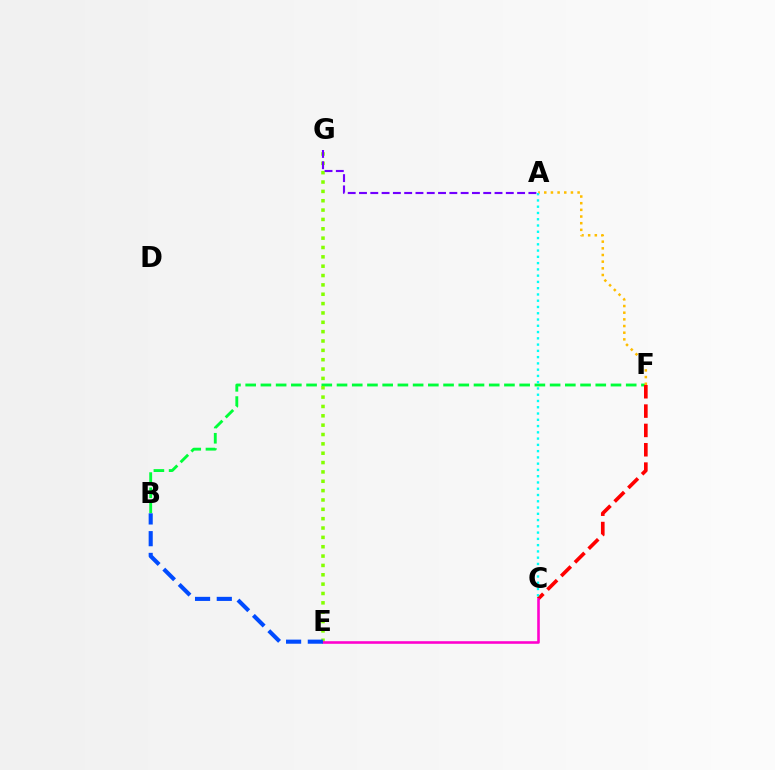{('B', 'F'): [{'color': '#00ff39', 'line_style': 'dashed', 'thickness': 2.07}], ('E', 'G'): [{'color': '#84ff00', 'line_style': 'dotted', 'thickness': 2.54}], ('A', 'F'): [{'color': '#ffbd00', 'line_style': 'dotted', 'thickness': 1.81}], ('C', 'F'): [{'color': '#ff0000', 'line_style': 'dashed', 'thickness': 2.63}], ('C', 'E'): [{'color': '#ff00cf', 'line_style': 'solid', 'thickness': 1.87}], ('B', 'E'): [{'color': '#004bff', 'line_style': 'dashed', 'thickness': 2.95}], ('A', 'G'): [{'color': '#7200ff', 'line_style': 'dashed', 'thickness': 1.53}], ('A', 'C'): [{'color': '#00fff6', 'line_style': 'dotted', 'thickness': 1.7}]}